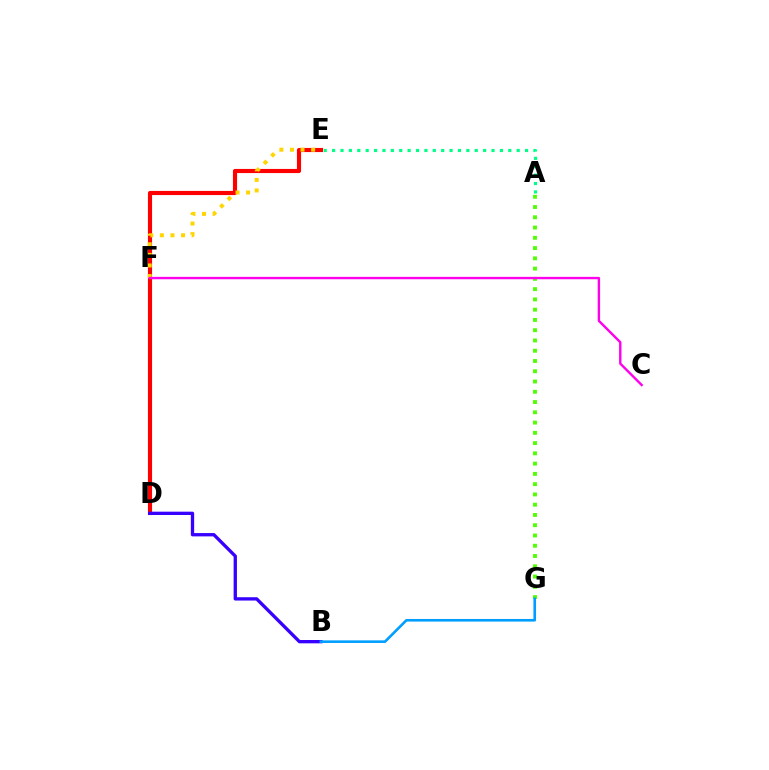{('D', 'E'): [{'color': '#ff0000', 'line_style': 'solid', 'thickness': 2.97}], ('E', 'F'): [{'color': '#ffd500', 'line_style': 'dotted', 'thickness': 2.88}], ('A', 'E'): [{'color': '#00ff86', 'line_style': 'dotted', 'thickness': 2.28}], ('A', 'G'): [{'color': '#4fff00', 'line_style': 'dotted', 'thickness': 2.79}], ('B', 'D'): [{'color': '#3700ff', 'line_style': 'solid', 'thickness': 2.39}], ('C', 'F'): [{'color': '#ff00ed', 'line_style': 'solid', 'thickness': 1.72}], ('B', 'G'): [{'color': '#009eff', 'line_style': 'solid', 'thickness': 1.88}]}